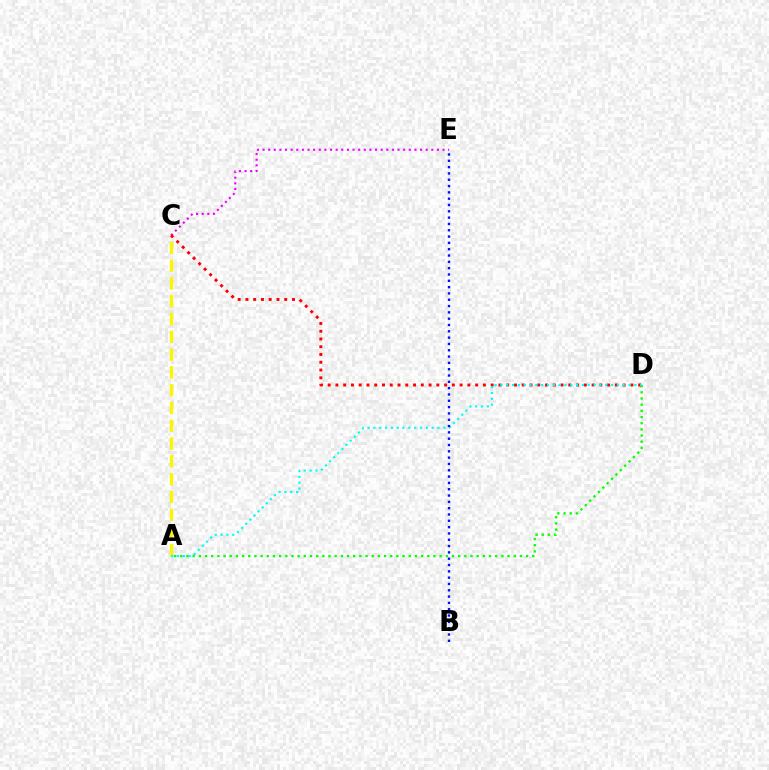{('A', 'D'): [{'color': '#08ff00', 'line_style': 'dotted', 'thickness': 1.68}, {'color': '#00fff6', 'line_style': 'dotted', 'thickness': 1.58}], ('C', 'E'): [{'color': '#ee00ff', 'line_style': 'dotted', 'thickness': 1.53}], ('A', 'C'): [{'color': '#fcf500', 'line_style': 'dashed', 'thickness': 2.42}], ('C', 'D'): [{'color': '#ff0000', 'line_style': 'dotted', 'thickness': 2.11}], ('B', 'E'): [{'color': '#0010ff', 'line_style': 'dotted', 'thickness': 1.72}]}